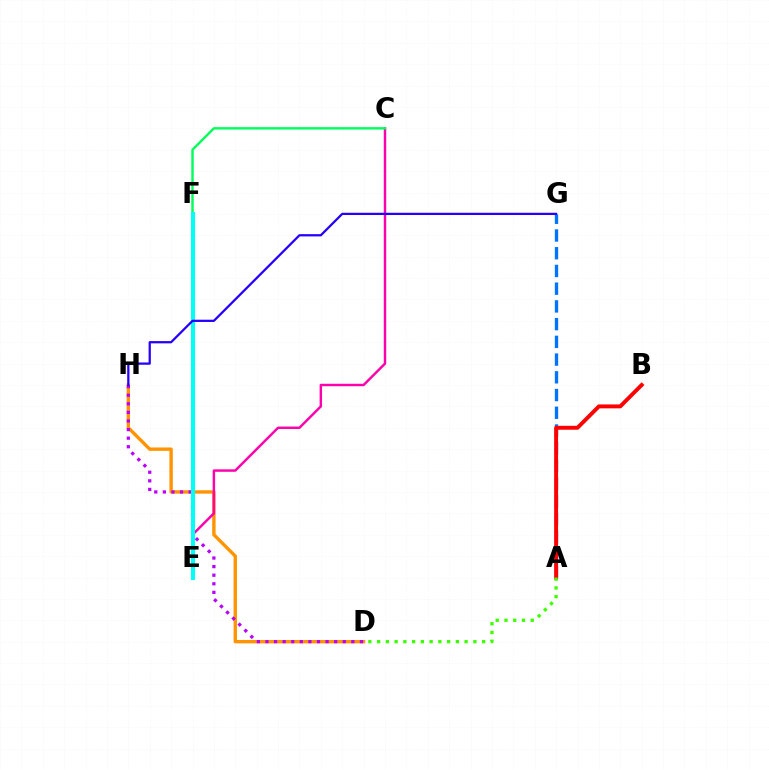{('D', 'H'): [{'color': '#ff9400', 'line_style': 'solid', 'thickness': 2.43}, {'color': '#b900ff', 'line_style': 'dotted', 'thickness': 2.33}], ('E', 'F'): [{'color': '#d1ff00', 'line_style': 'dashed', 'thickness': 1.88}, {'color': '#00fff6', 'line_style': 'solid', 'thickness': 2.93}], ('A', 'G'): [{'color': '#0074ff', 'line_style': 'dashed', 'thickness': 2.41}], ('C', 'E'): [{'color': '#ff00ac', 'line_style': 'solid', 'thickness': 1.76}], ('C', 'F'): [{'color': '#00ff5c', 'line_style': 'solid', 'thickness': 1.74}], ('A', 'B'): [{'color': '#ff0000', 'line_style': 'solid', 'thickness': 2.82}], ('A', 'D'): [{'color': '#3dff00', 'line_style': 'dotted', 'thickness': 2.38}], ('G', 'H'): [{'color': '#2500ff', 'line_style': 'solid', 'thickness': 1.62}]}